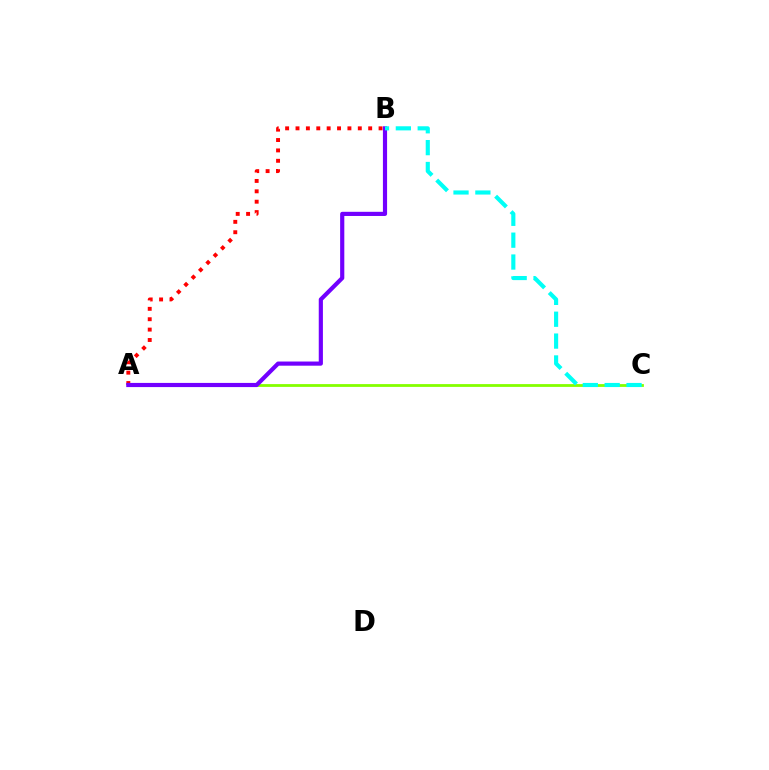{('A', 'C'): [{'color': '#84ff00', 'line_style': 'solid', 'thickness': 2.02}], ('A', 'B'): [{'color': '#ff0000', 'line_style': 'dotted', 'thickness': 2.82}, {'color': '#7200ff', 'line_style': 'solid', 'thickness': 3.0}], ('B', 'C'): [{'color': '#00fff6', 'line_style': 'dashed', 'thickness': 2.97}]}